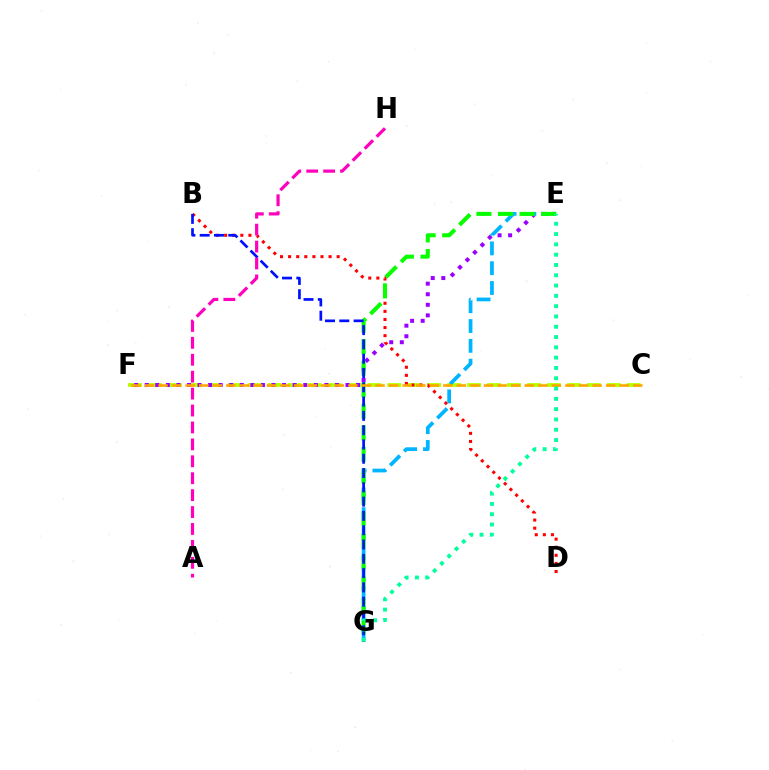{('C', 'F'): [{'color': '#b3ff00', 'line_style': 'dashed', 'thickness': 2.71}, {'color': '#ffa500', 'line_style': 'dashed', 'thickness': 1.84}], ('E', 'F'): [{'color': '#9b00ff', 'line_style': 'dotted', 'thickness': 2.87}], ('B', 'D'): [{'color': '#ff0000', 'line_style': 'dotted', 'thickness': 2.2}], ('E', 'G'): [{'color': '#00b5ff', 'line_style': 'dashed', 'thickness': 2.69}, {'color': '#08ff00', 'line_style': 'dashed', 'thickness': 2.93}, {'color': '#00ff9d', 'line_style': 'dotted', 'thickness': 2.8}], ('B', 'G'): [{'color': '#0010ff', 'line_style': 'dashed', 'thickness': 1.94}], ('A', 'H'): [{'color': '#ff00bd', 'line_style': 'dashed', 'thickness': 2.3}]}